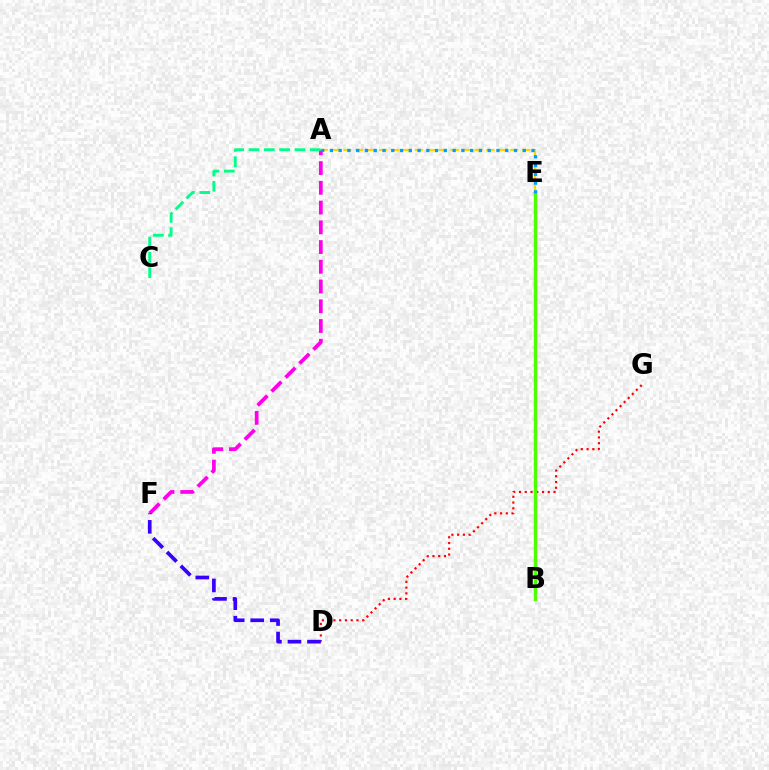{('A', 'E'): [{'color': '#ffd500', 'line_style': 'dashed', 'thickness': 1.62}, {'color': '#009eff', 'line_style': 'dotted', 'thickness': 2.38}], ('D', 'G'): [{'color': '#ff0000', 'line_style': 'dotted', 'thickness': 1.56}], ('A', 'F'): [{'color': '#ff00ed', 'line_style': 'dashed', 'thickness': 2.68}], ('B', 'E'): [{'color': '#4fff00', 'line_style': 'solid', 'thickness': 2.46}], ('A', 'C'): [{'color': '#00ff86', 'line_style': 'dashed', 'thickness': 2.08}], ('D', 'F'): [{'color': '#3700ff', 'line_style': 'dashed', 'thickness': 2.65}]}